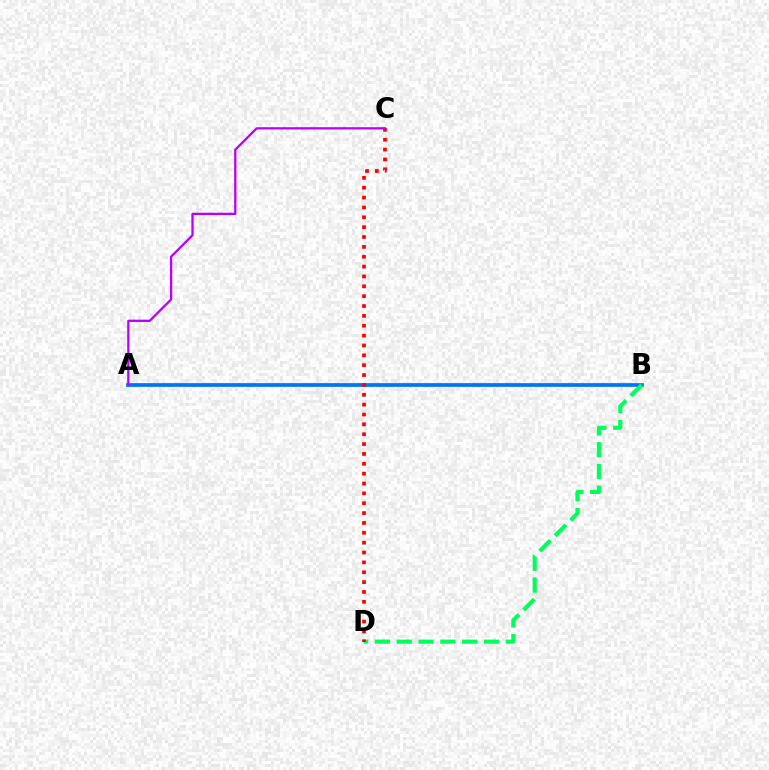{('A', 'B'): [{'color': '#d1ff00', 'line_style': 'solid', 'thickness': 2.67}, {'color': '#0074ff', 'line_style': 'solid', 'thickness': 2.64}], ('B', 'D'): [{'color': '#00ff5c', 'line_style': 'dashed', 'thickness': 2.96}], ('C', 'D'): [{'color': '#ff0000', 'line_style': 'dotted', 'thickness': 2.68}], ('A', 'C'): [{'color': '#b900ff', 'line_style': 'solid', 'thickness': 1.64}]}